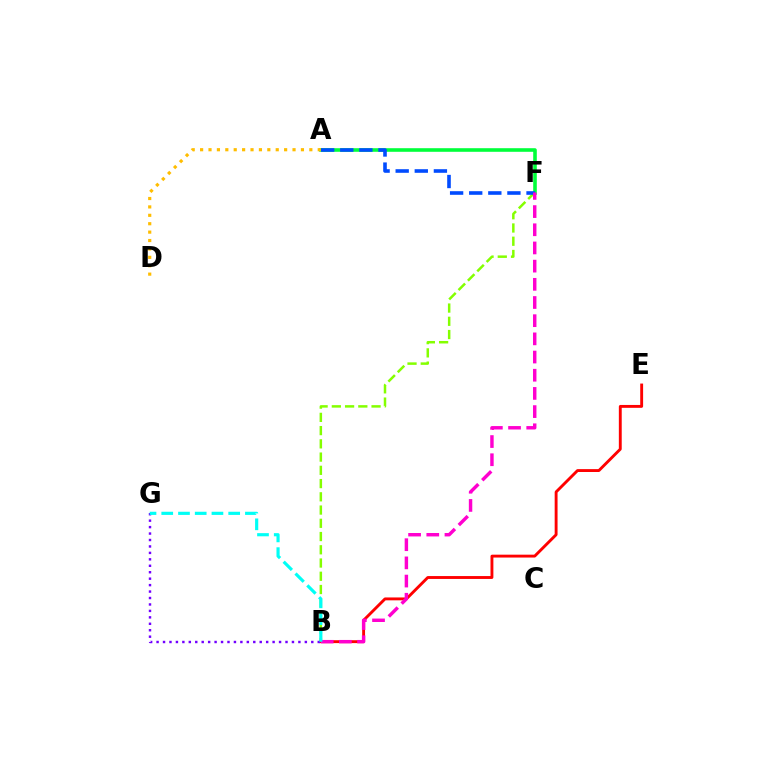{('B', 'E'): [{'color': '#ff0000', 'line_style': 'solid', 'thickness': 2.07}], ('A', 'F'): [{'color': '#00ff39', 'line_style': 'solid', 'thickness': 2.59}, {'color': '#004bff', 'line_style': 'dashed', 'thickness': 2.6}], ('B', 'F'): [{'color': '#84ff00', 'line_style': 'dashed', 'thickness': 1.8}, {'color': '#ff00cf', 'line_style': 'dashed', 'thickness': 2.47}], ('A', 'D'): [{'color': '#ffbd00', 'line_style': 'dotted', 'thickness': 2.28}], ('B', 'G'): [{'color': '#7200ff', 'line_style': 'dotted', 'thickness': 1.75}, {'color': '#00fff6', 'line_style': 'dashed', 'thickness': 2.27}]}